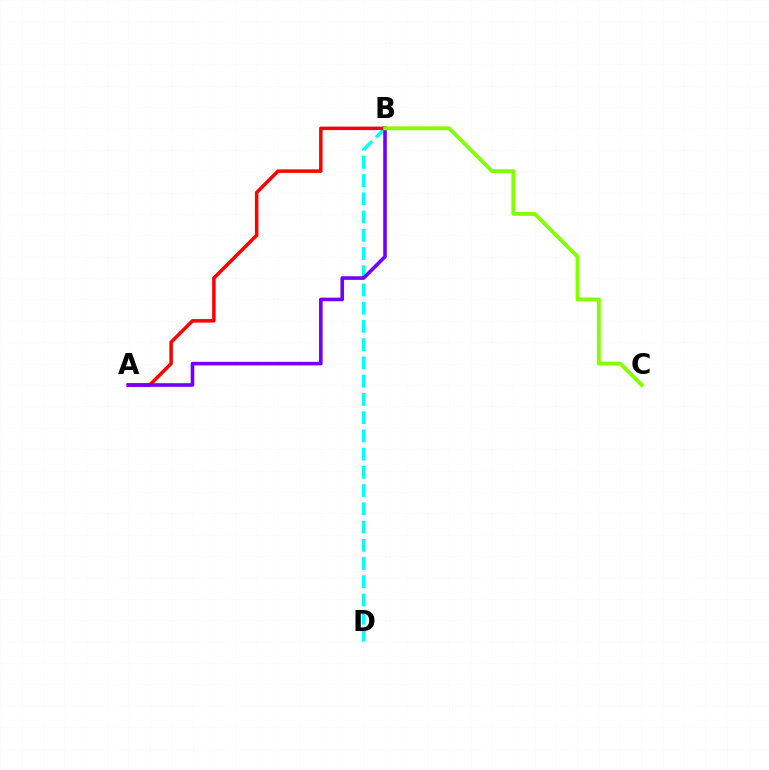{('B', 'D'): [{'color': '#00fff6', 'line_style': 'dashed', 'thickness': 2.48}], ('A', 'B'): [{'color': '#ff0000', 'line_style': 'solid', 'thickness': 2.52}, {'color': '#7200ff', 'line_style': 'solid', 'thickness': 2.59}], ('B', 'C'): [{'color': '#84ff00', 'line_style': 'solid', 'thickness': 2.76}]}